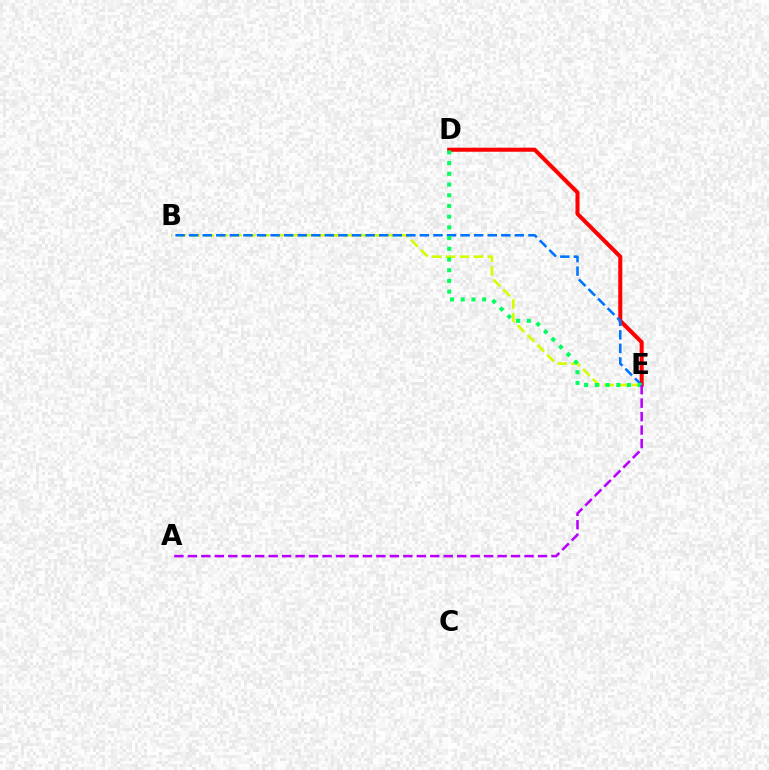{('B', 'E'): [{'color': '#d1ff00', 'line_style': 'dashed', 'thickness': 1.89}, {'color': '#0074ff', 'line_style': 'dashed', 'thickness': 1.84}], ('D', 'E'): [{'color': '#ff0000', 'line_style': 'solid', 'thickness': 2.91}, {'color': '#00ff5c', 'line_style': 'dotted', 'thickness': 2.91}], ('A', 'E'): [{'color': '#b900ff', 'line_style': 'dashed', 'thickness': 1.83}]}